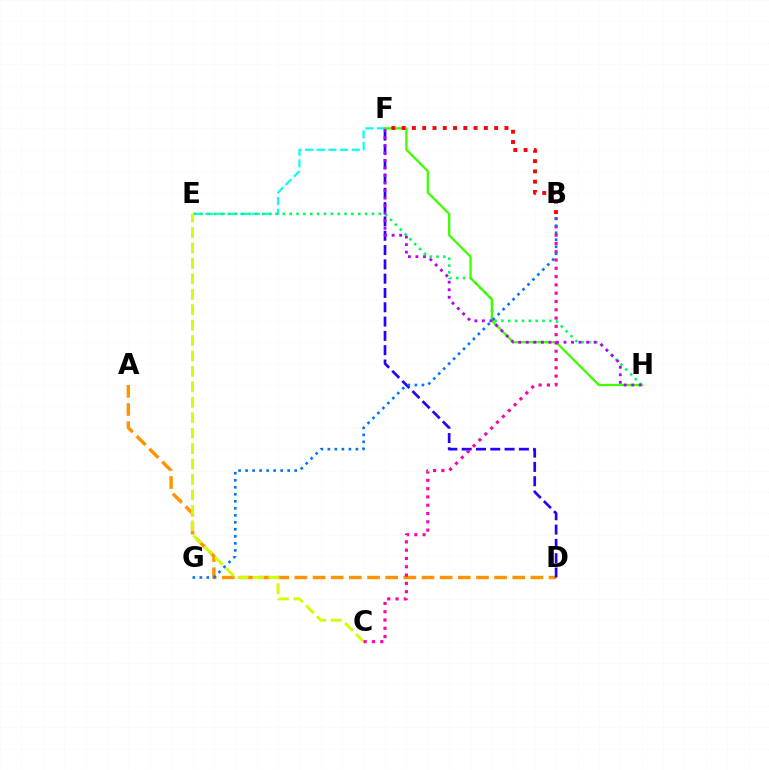{('E', 'F'): [{'color': '#00fff6', 'line_style': 'dashed', 'thickness': 1.58}], ('E', 'H'): [{'color': '#00ff5c', 'line_style': 'dotted', 'thickness': 1.86}], ('A', 'D'): [{'color': '#ff9400', 'line_style': 'dashed', 'thickness': 2.47}], ('F', 'H'): [{'color': '#3dff00', 'line_style': 'solid', 'thickness': 1.65}, {'color': '#b900ff', 'line_style': 'dotted', 'thickness': 2.05}], ('D', 'F'): [{'color': '#2500ff', 'line_style': 'dashed', 'thickness': 1.94}], ('B', 'F'): [{'color': '#ff0000', 'line_style': 'dotted', 'thickness': 2.79}], ('C', 'E'): [{'color': '#d1ff00', 'line_style': 'dashed', 'thickness': 2.1}], ('B', 'C'): [{'color': '#ff00ac', 'line_style': 'dotted', 'thickness': 2.25}], ('B', 'G'): [{'color': '#0074ff', 'line_style': 'dotted', 'thickness': 1.9}]}